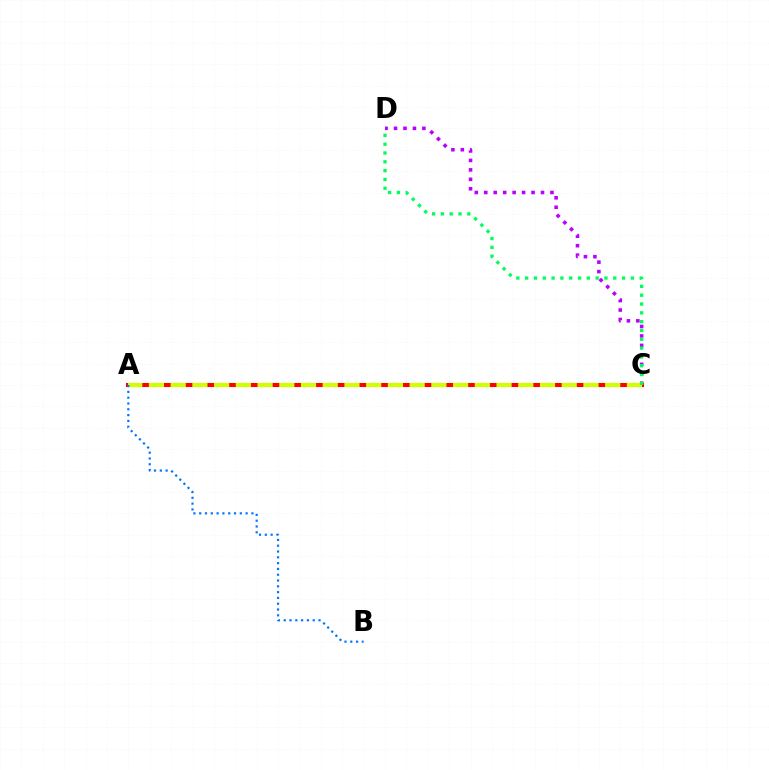{('C', 'D'): [{'color': '#b900ff', 'line_style': 'dotted', 'thickness': 2.57}, {'color': '#00ff5c', 'line_style': 'dotted', 'thickness': 2.39}], ('A', 'C'): [{'color': '#ff0000', 'line_style': 'solid', 'thickness': 2.94}, {'color': '#d1ff00', 'line_style': 'dashed', 'thickness': 2.95}], ('A', 'B'): [{'color': '#0074ff', 'line_style': 'dotted', 'thickness': 1.58}]}